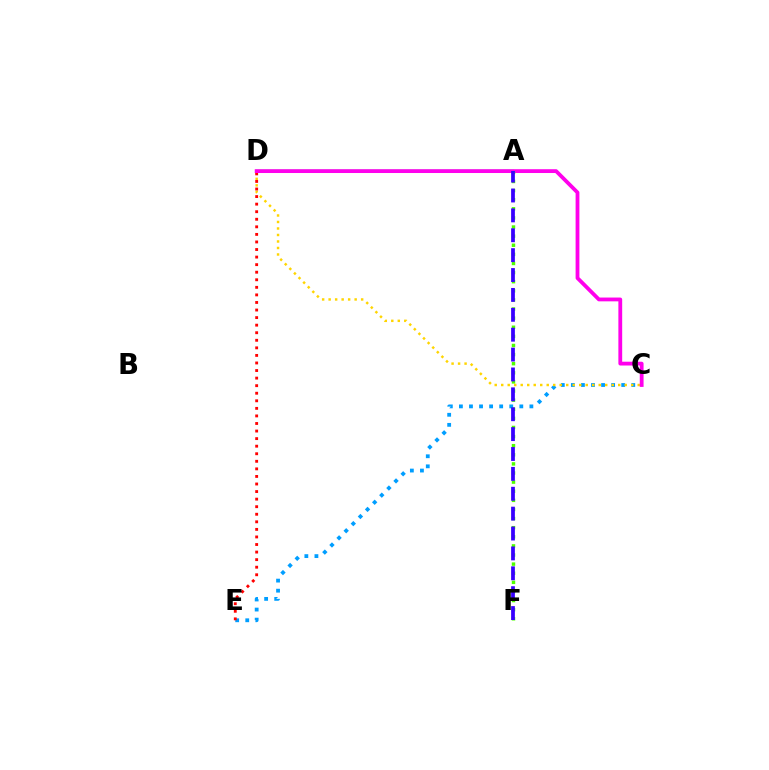{('C', 'E'): [{'color': '#009eff', 'line_style': 'dotted', 'thickness': 2.74}], ('C', 'D'): [{'color': '#ffd500', 'line_style': 'dotted', 'thickness': 1.77}, {'color': '#ff00ed', 'line_style': 'solid', 'thickness': 2.74}], ('D', 'E'): [{'color': '#ff0000', 'line_style': 'dotted', 'thickness': 2.06}], ('A', 'D'): [{'color': '#00ff86', 'line_style': 'solid', 'thickness': 1.76}], ('A', 'F'): [{'color': '#4fff00', 'line_style': 'dotted', 'thickness': 2.48}, {'color': '#3700ff', 'line_style': 'dashed', 'thickness': 2.7}]}